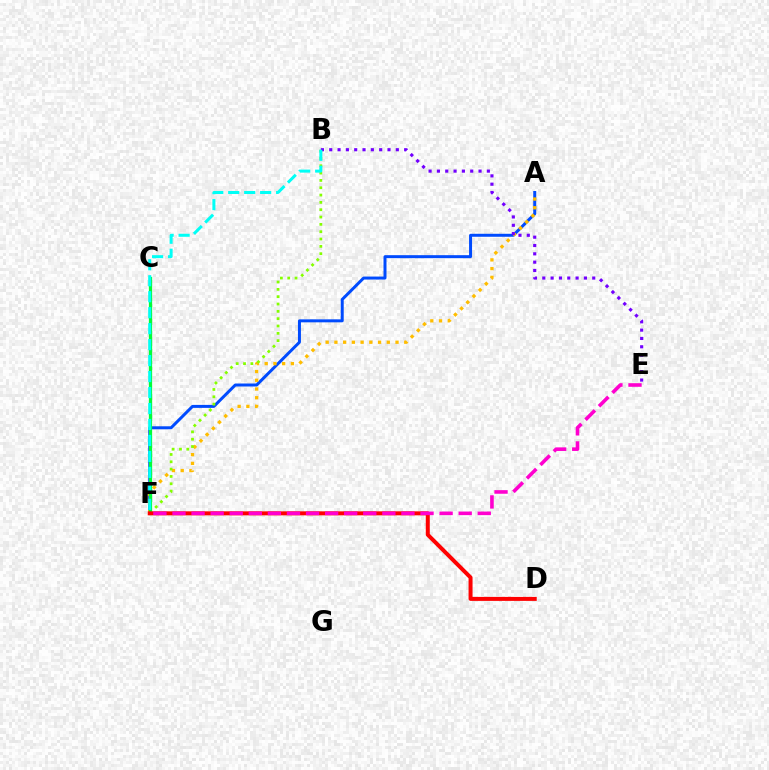{('A', 'F'): [{'color': '#004bff', 'line_style': 'solid', 'thickness': 2.15}, {'color': '#ffbd00', 'line_style': 'dotted', 'thickness': 2.37}], ('B', 'F'): [{'color': '#84ff00', 'line_style': 'dotted', 'thickness': 1.99}, {'color': '#00fff6', 'line_style': 'dashed', 'thickness': 2.17}], ('B', 'E'): [{'color': '#7200ff', 'line_style': 'dotted', 'thickness': 2.26}], ('C', 'F'): [{'color': '#00ff39', 'line_style': 'solid', 'thickness': 2.35}], ('D', 'F'): [{'color': '#ff0000', 'line_style': 'solid', 'thickness': 2.87}], ('E', 'F'): [{'color': '#ff00cf', 'line_style': 'dashed', 'thickness': 2.59}]}